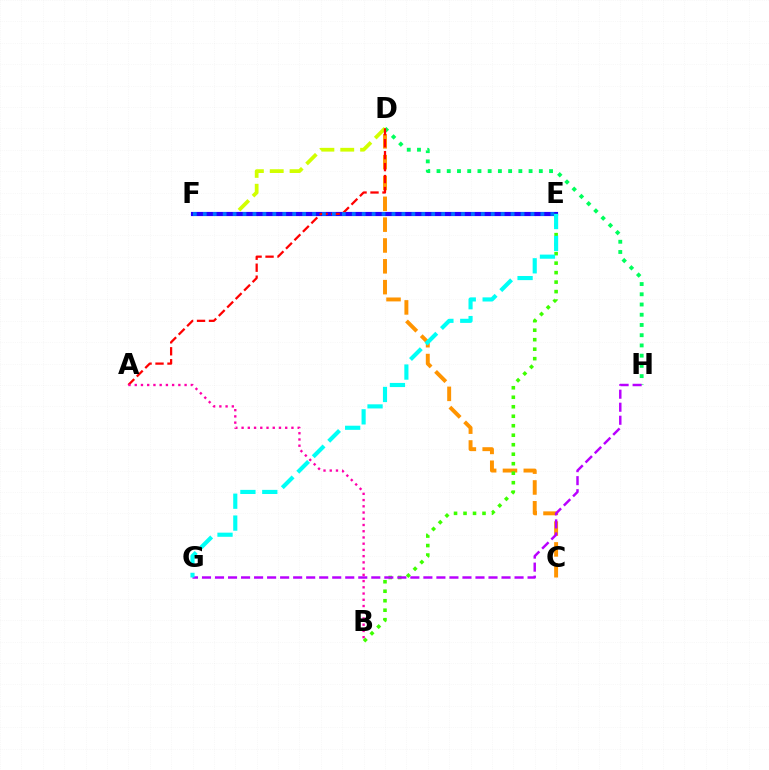{('C', 'D'): [{'color': '#ff9400', 'line_style': 'dashed', 'thickness': 2.83}], ('D', 'H'): [{'color': '#00ff5c', 'line_style': 'dotted', 'thickness': 2.78}], ('D', 'F'): [{'color': '#d1ff00', 'line_style': 'dashed', 'thickness': 2.7}], ('E', 'F'): [{'color': '#2500ff', 'line_style': 'solid', 'thickness': 2.99}, {'color': '#0074ff', 'line_style': 'dotted', 'thickness': 2.7}], ('A', 'D'): [{'color': '#ff0000', 'line_style': 'dashed', 'thickness': 1.62}], ('B', 'E'): [{'color': '#3dff00', 'line_style': 'dotted', 'thickness': 2.58}], ('G', 'H'): [{'color': '#b900ff', 'line_style': 'dashed', 'thickness': 1.77}], ('A', 'B'): [{'color': '#ff00ac', 'line_style': 'dotted', 'thickness': 1.69}], ('E', 'G'): [{'color': '#00fff6', 'line_style': 'dashed', 'thickness': 2.97}]}